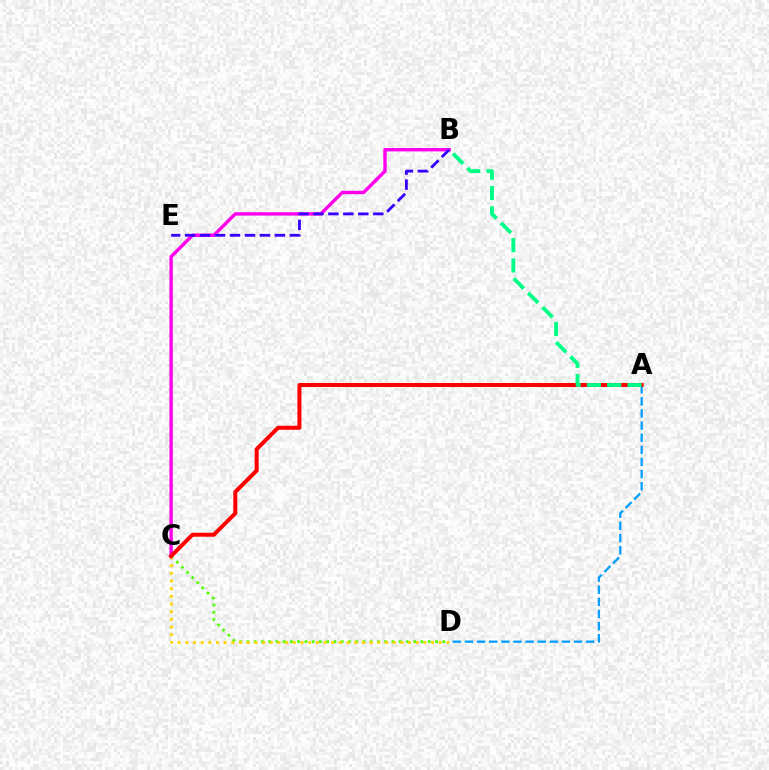{('C', 'D'): [{'color': '#4fff00', 'line_style': 'dotted', 'thickness': 1.97}, {'color': '#ffd500', 'line_style': 'dotted', 'thickness': 2.09}], ('B', 'C'): [{'color': '#ff00ed', 'line_style': 'solid', 'thickness': 2.44}], ('A', 'D'): [{'color': '#009eff', 'line_style': 'dashed', 'thickness': 1.65}], ('A', 'C'): [{'color': '#ff0000', 'line_style': 'solid', 'thickness': 2.88}], ('B', 'E'): [{'color': '#3700ff', 'line_style': 'dashed', 'thickness': 2.03}], ('A', 'B'): [{'color': '#00ff86', 'line_style': 'dashed', 'thickness': 2.76}]}